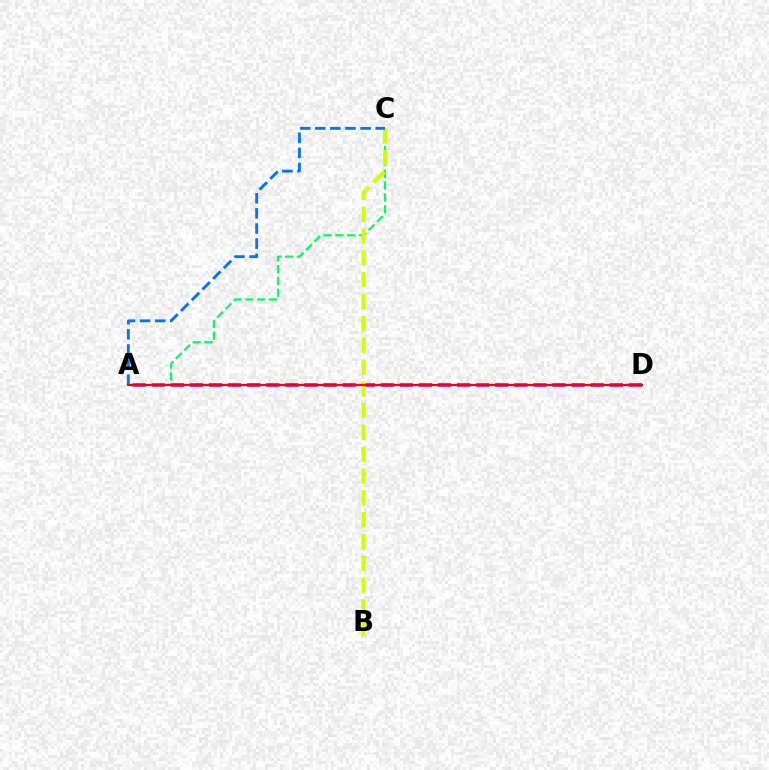{('A', 'D'): [{'color': '#b900ff', 'line_style': 'dashed', 'thickness': 2.59}, {'color': '#ff0000', 'line_style': 'solid', 'thickness': 1.57}], ('A', 'C'): [{'color': '#00ff5c', 'line_style': 'dashed', 'thickness': 1.61}, {'color': '#0074ff', 'line_style': 'dashed', 'thickness': 2.05}], ('B', 'C'): [{'color': '#d1ff00', 'line_style': 'dashed', 'thickness': 2.96}]}